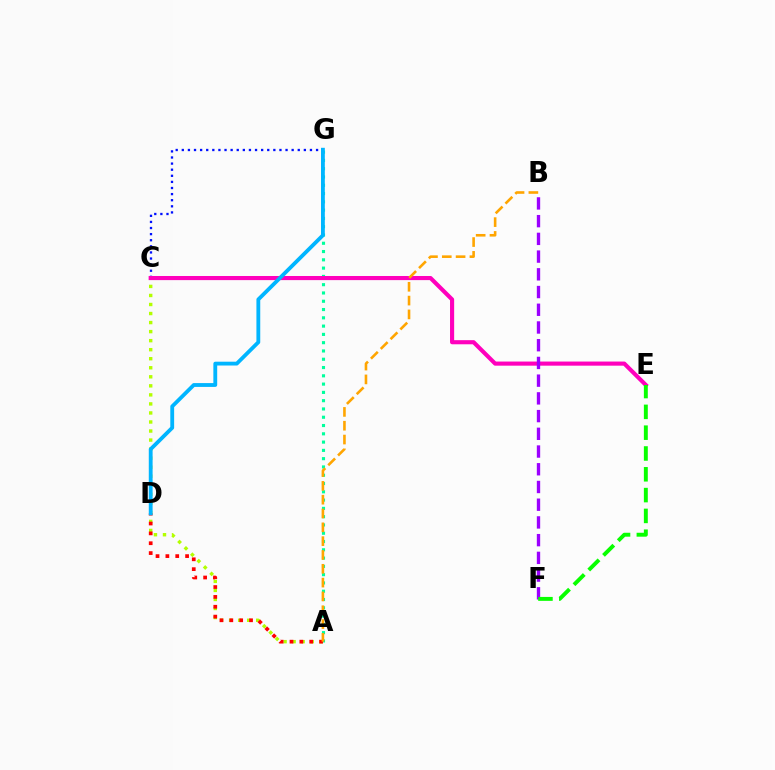{('A', 'C'): [{'color': '#b3ff00', 'line_style': 'dotted', 'thickness': 2.46}], ('C', 'G'): [{'color': '#0010ff', 'line_style': 'dotted', 'thickness': 1.66}], ('A', 'G'): [{'color': '#00ff9d', 'line_style': 'dotted', 'thickness': 2.25}], ('C', 'E'): [{'color': '#ff00bd', 'line_style': 'solid', 'thickness': 2.97}], ('A', 'D'): [{'color': '#ff0000', 'line_style': 'dotted', 'thickness': 2.68}], ('B', 'F'): [{'color': '#9b00ff', 'line_style': 'dashed', 'thickness': 2.41}], ('D', 'G'): [{'color': '#00b5ff', 'line_style': 'solid', 'thickness': 2.75}], ('E', 'F'): [{'color': '#08ff00', 'line_style': 'dashed', 'thickness': 2.83}], ('A', 'B'): [{'color': '#ffa500', 'line_style': 'dashed', 'thickness': 1.88}]}